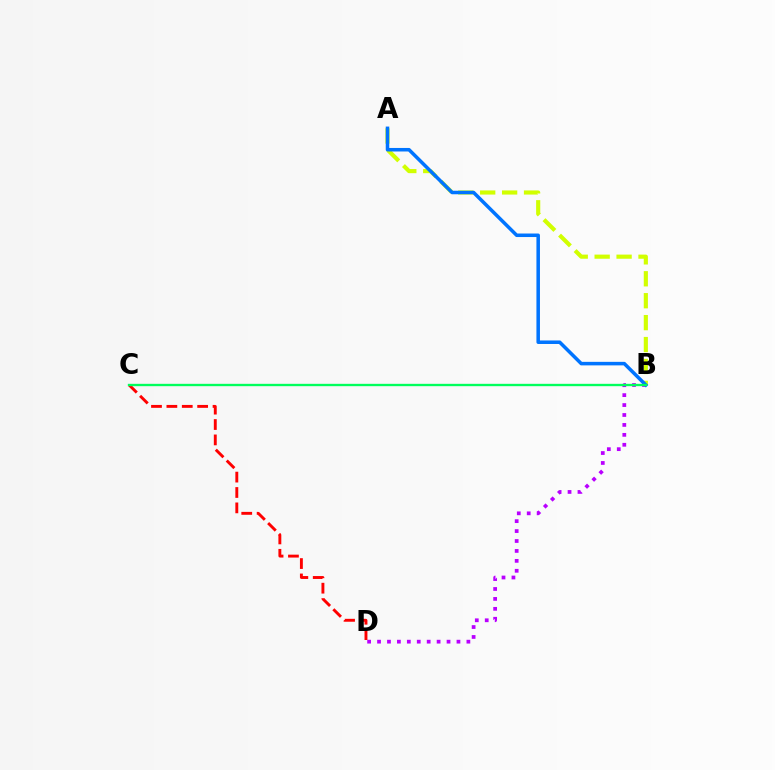{('B', 'D'): [{'color': '#b900ff', 'line_style': 'dotted', 'thickness': 2.7}], ('A', 'B'): [{'color': '#d1ff00', 'line_style': 'dashed', 'thickness': 2.98}, {'color': '#0074ff', 'line_style': 'solid', 'thickness': 2.54}], ('C', 'D'): [{'color': '#ff0000', 'line_style': 'dashed', 'thickness': 2.09}], ('B', 'C'): [{'color': '#00ff5c', 'line_style': 'solid', 'thickness': 1.7}]}